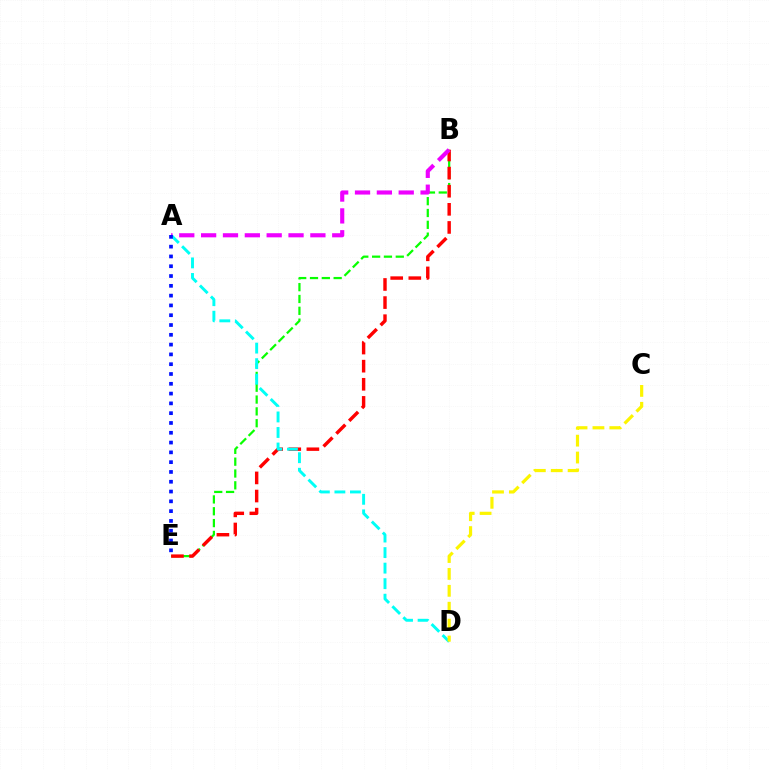{('B', 'E'): [{'color': '#08ff00', 'line_style': 'dashed', 'thickness': 1.61}, {'color': '#ff0000', 'line_style': 'dashed', 'thickness': 2.46}], ('A', 'D'): [{'color': '#00fff6', 'line_style': 'dashed', 'thickness': 2.11}], ('A', 'B'): [{'color': '#ee00ff', 'line_style': 'dashed', 'thickness': 2.97}], ('C', 'D'): [{'color': '#fcf500', 'line_style': 'dashed', 'thickness': 2.3}], ('A', 'E'): [{'color': '#0010ff', 'line_style': 'dotted', 'thickness': 2.66}]}